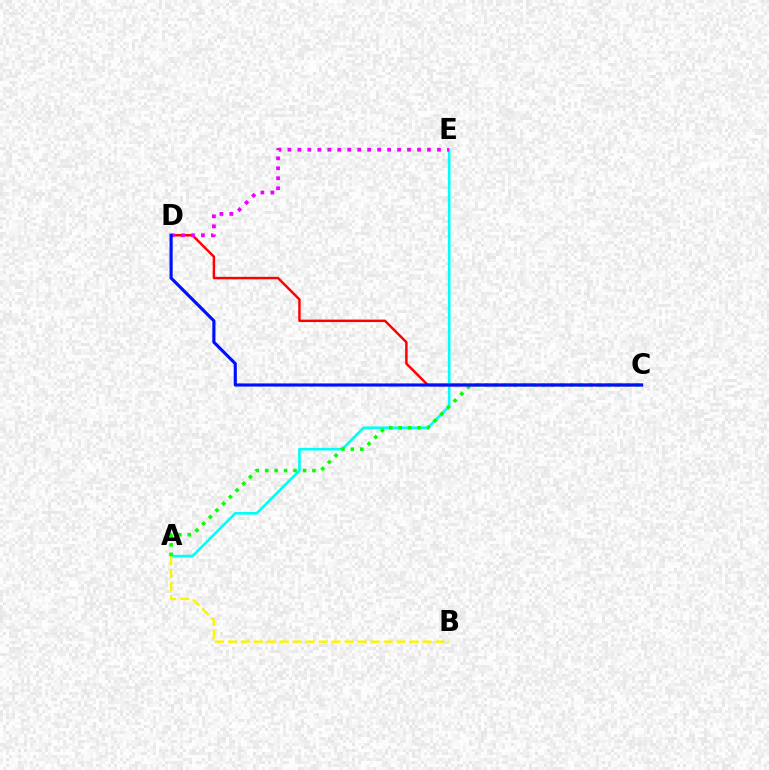{('C', 'D'): [{'color': '#ff0000', 'line_style': 'solid', 'thickness': 1.77}, {'color': '#0010ff', 'line_style': 'solid', 'thickness': 2.26}], ('A', 'E'): [{'color': '#00fff6', 'line_style': 'solid', 'thickness': 1.89}], ('A', 'B'): [{'color': '#fcf500', 'line_style': 'dashed', 'thickness': 1.76}], ('D', 'E'): [{'color': '#ee00ff', 'line_style': 'dotted', 'thickness': 2.71}], ('A', 'C'): [{'color': '#08ff00', 'line_style': 'dotted', 'thickness': 2.57}]}